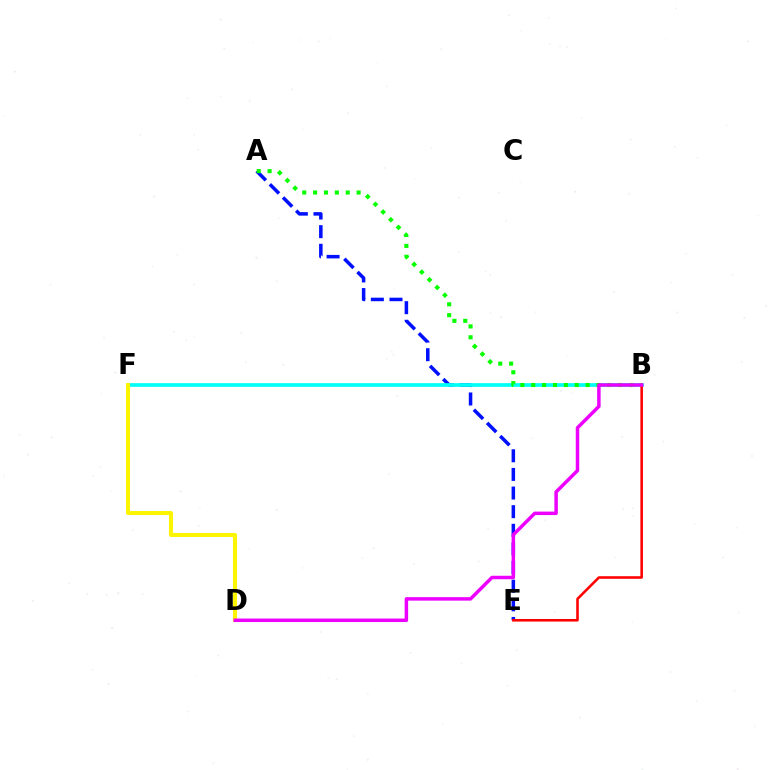{('A', 'E'): [{'color': '#0010ff', 'line_style': 'dashed', 'thickness': 2.53}], ('B', 'F'): [{'color': '#00fff6', 'line_style': 'solid', 'thickness': 2.66}], ('A', 'B'): [{'color': '#08ff00', 'line_style': 'dotted', 'thickness': 2.95}], ('D', 'F'): [{'color': '#fcf500', 'line_style': 'solid', 'thickness': 2.92}], ('B', 'E'): [{'color': '#ff0000', 'line_style': 'solid', 'thickness': 1.85}], ('B', 'D'): [{'color': '#ee00ff', 'line_style': 'solid', 'thickness': 2.51}]}